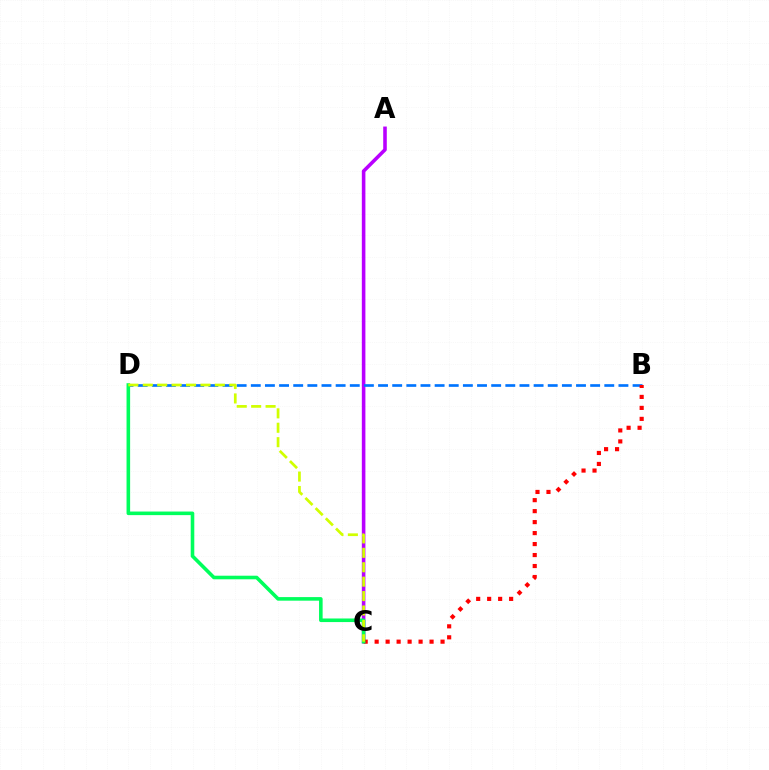{('A', 'C'): [{'color': '#b900ff', 'line_style': 'solid', 'thickness': 2.57}], ('B', 'D'): [{'color': '#0074ff', 'line_style': 'dashed', 'thickness': 1.92}], ('B', 'C'): [{'color': '#ff0000', 'line_style': 'dotted', 'thickness': 2.98}], ('C', 'D'): [{'color': '#00ff5c', 'line_style': 'solid', 'thickness': 2.58}, {'color': '#d1ff00', 'line_style': 'dashed', 'thickness': 1.96}]}